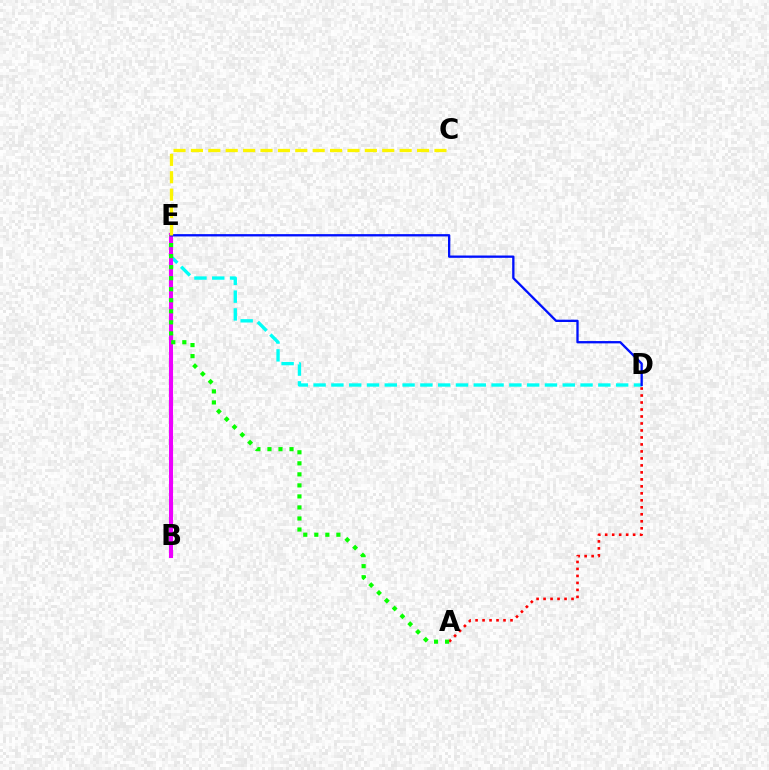{('A', 'D'): [{'color': '#ff0000', 'line_style': 'dotted', 'thickness': 1.9}], ('D', 'E'): [{'color': '#00fff6', 'line_style': 'dashed', 'thickness': 2.42}, {'color': '#0010ff', 'line_style': 'solid', 'thickness': 1.67}], ('B', 'E'): [{'color': '#ee00ff', 'line_style': 'solid', 'thickness': 2.93}], ('A', 'E'): [{'color': '#08ff00', 'line_style': 'dotted', 'thickness': 3.0}], ('C', 'E'): [{'color': '#fcf500', 'line_style': 'dashed', 'thickness': 2.36}]}